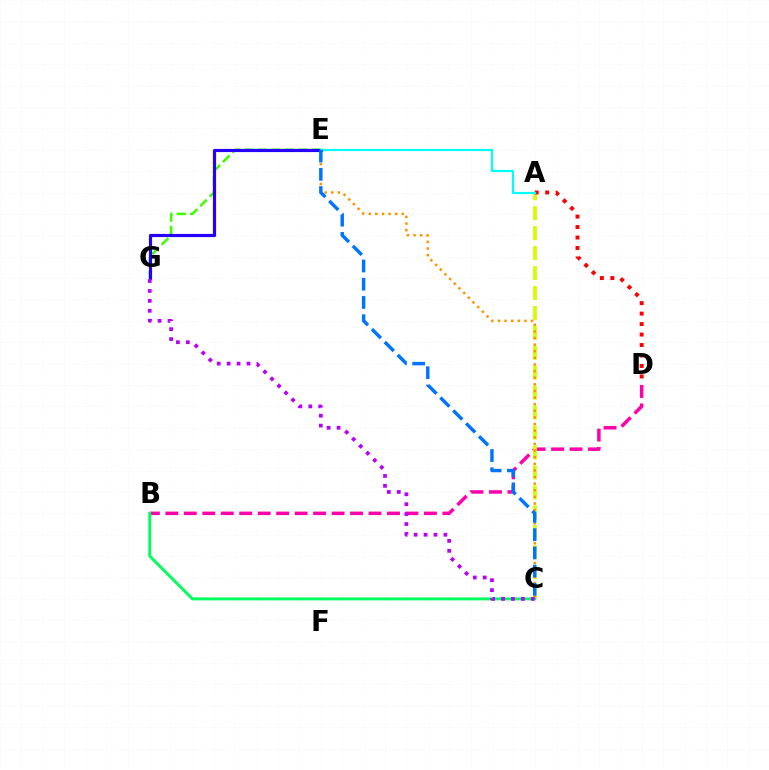{('B', 'D'): [{'color': '#ff00ac', 'line_style': 'dashed', 'thickness': 2.51}], ('A', 'C'): [{'color': '#d1ff00', 'line_style': 'dashed', 'thickness': 2.71}], ('B', 'C'): [{'color': '#00ff5c', 'line_style': 'solid', 'thickness': 2.1}], ('A', 'D'): [{'color': '#ff0000', 'line_style': 'dotted', 'thickness': 2.85}], ('E', 'G'): [{'color': '#3dff00', 'line_style': 'dashed', 'thickness': 1.82}, {'color': '#2500ff', 'line_style': 'solid', 'thickness': 2.28}], ('C', 'E'): [{'color': '#ff9400', 'line_style': 'dotted', 'thickness': 1.8}, {'color': '#0074ff', 'line_style': 'dashed', 'thickness': 2.48}], ('A', 'E'): [{'color': '#00fff6', 'line_style': 'solid', 'thickness': 1.6}], ('C', 'G'): [{'color': '#b900ff', 'line_style': 'dotted', 'thickness': 2.7}]}